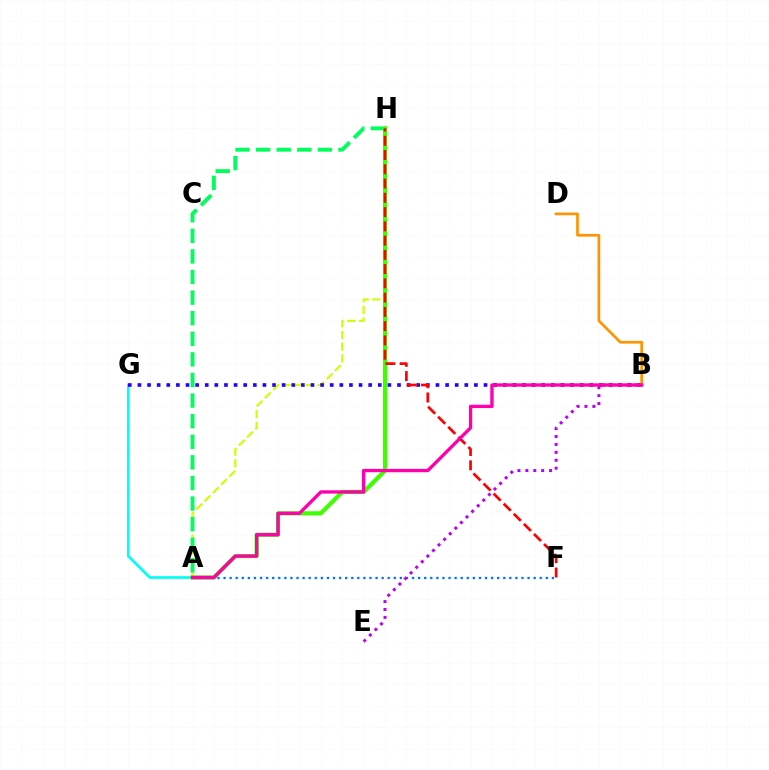{('A', 'G'): [{'color': '#00fff6', 'line_style': 'solid', 'thickness': 1.95}], ('A', 'H'): [{'color': '#d1ff00', 'line_style': 'dashed', 'thickness': 1.58}, {'color': '#00ff5c', 'line_style': 'dashed', 'thickness': 2.8}, {'color': '#3dff00', 'line_style': 'solid', 'thickness': 2.99}], ('A', 'F'): [{'color': '#0074ff', 'line_style': 'dotted', 'thickness': 1.65}], ('B', 'G'): [{'color': '#2500ff', 'line_style': 'dotted', 'thickness': 2.61}], ('B', 'E'): [{'color': '#b900ff', 'line_style': 'dotted', 'thickness': 2.15}], ('B', 'D'): [{'color': '#ff9400', 'line_style': 'solid', 'thickness': 1.94}], ('F', 'H'): [{'color': '#ff0000', 'line_style': 'dashed', 'thickness': 1.94}], ('A', 'B'): [{'color': '#ff00ac', 'line_style': 'solid', 'thickness': 2.4}]}